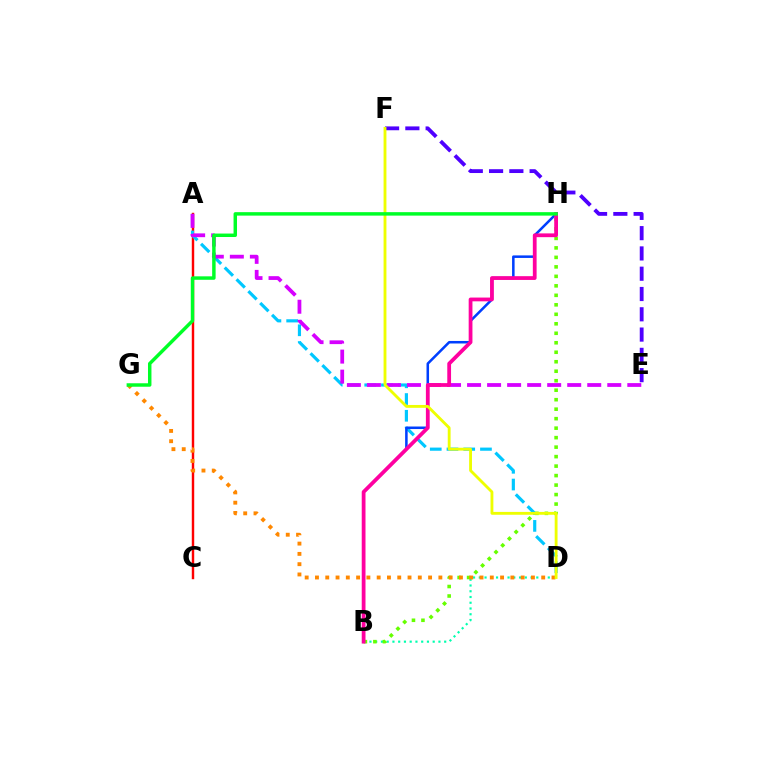{('B', 'D'): [{'color': '#00ffaf', 'line_style': 'dotted', 'thickness': 1.56}], ('A', 'C'): [{'color': '#ff0000', 'line_style': 'solid', 'thickness': 1.75}], ('A', 'D'): [{'color': '#00c7ff', 'line_style': 'dashed', 'thickness': 2.27}], ('B', 'H'): [{'color': '#66ff00', 'line_style': 'dotted', 'thickness': 2.58}, {'color': '#003fff', 'line_style': 'solid', 'thickness': 1.82}, {'color': '#ff00a0', 'line_style': 'solid', 'thickness': 2.71}], ('E', 'F'): [{'color': '#4f00ff', 'line_style': 'dashed', 'thickness': 2.76}], ('A', 'E'): [{'color': '#d600ff', 'line_style': 'dashed', 'thickness': 2.72}], ('D', 'G'): [{'color': '#ff8800', 'line_style': 'dotted', 'thickness': 2.79}], ('D', 'F'): [{'color': '#eeff00', 'line_style': 'solid', 'thickness': 2.05}], ('G', 'H'): [{'color': '#00ff27', 'line_style': 'solid', 'thickness': 2.49}]}